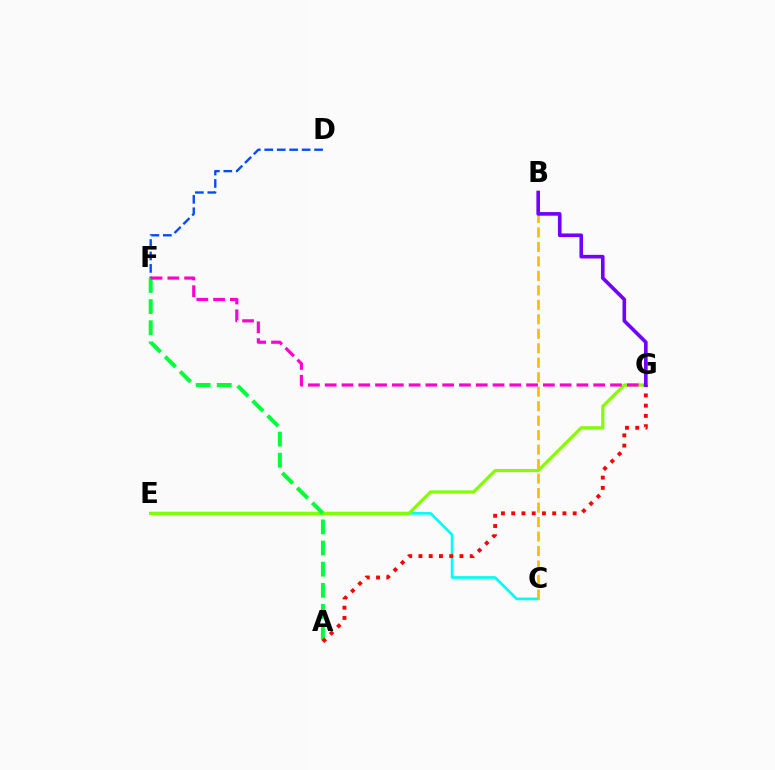{('C', 'E'): [{'color': '#00fff6', 'line_style': 'solid', 'thickness': 1.95}], ('E', 'G'): [{'color': '#84ff00', 'line_style': 'solid', 'thickness': 2.3}], ('A', 'F'): [{'color': '#00ff39', 'line_style': 'dashed', 'thickness': 2.87}], ('A', 'G'): [{'color': '#ff0000', 'line_style': 'dotted', 'thickness': 2.78}], ('D', 'F'): [{'color': '#004bff', 'line_style': 'dashed', 'thickness': 1.69}], ('F', 'G'): [{'color': '#ff00cf', 'line_style': 'dashed', 'thickness': 2.28}], ('B', 'C'): [{'color': '#ffbd00', 'line_style': 'dashed', 'thickness': 1.97}], ('B', 'G'): [{'color': '#7200ff', 'line_style': 'solid', 'thickness': 2.6}]}